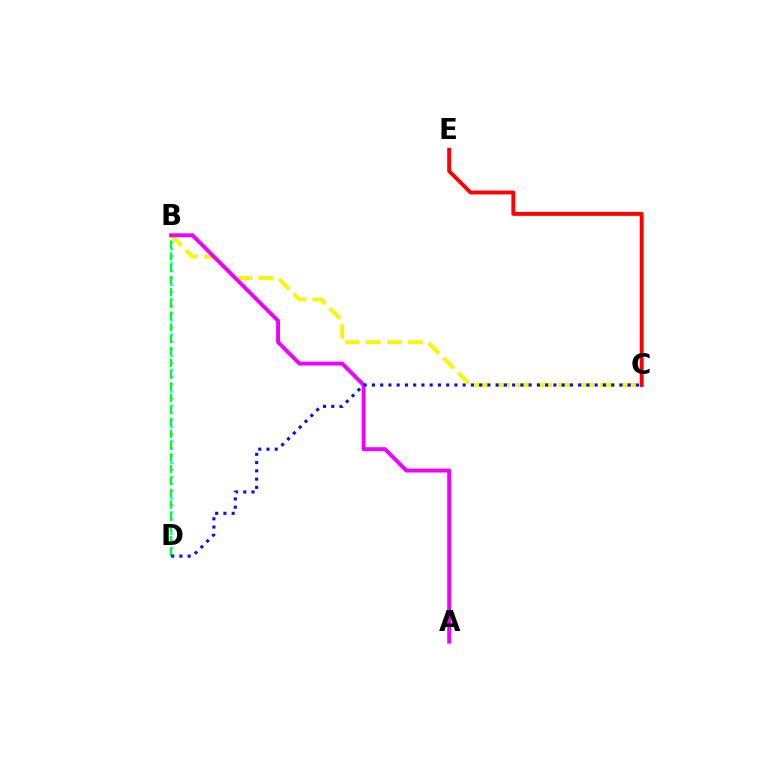{('B', 'D'): [{'color': '#00fff6', 'line_style': 'dotted', 'thickness': 1.93}, {'color': '#08ff00', 'line_style': 'dashed', 'thickness': 1.61}], ('B', 'C'): [{'color': '#fcf500', 'line_style': 'dashed', 'thickness': 2.85}], ('A', 'B'): [{'color': '#ee00ff', 'line_style': 'solid', 'thickness': 2.82}], ('C', 'E'): [{'color': '#ff0000', 'line_style': 'solid', 'thickness': 2.82}], ('C', 'D'): [{'color': '#0010ff', 'line_style': 'dotted', 'thickness': 2.24}]}